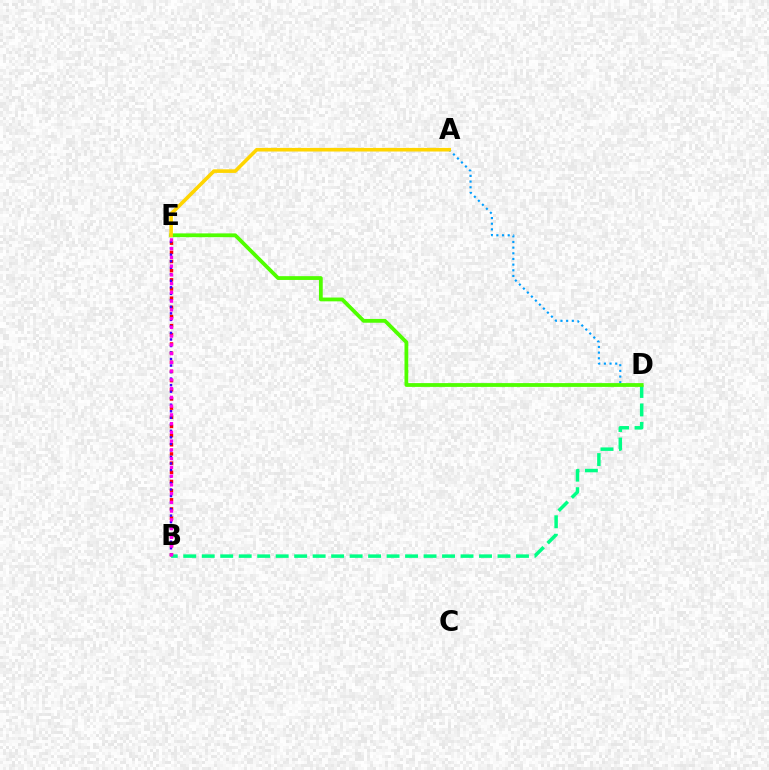{('B', 'E'): [{'color': '#ff0000', 'line_style': 'dotted', 'thickness': 2.49}, {'color': '#3700ff', 'line_style': 'dotted', 'thickness': 1.77}, {'color': '#ff00ed', 'line_style': 'dotted', 'thickness': 2.38}], ('B', 'D'): [{'color': '#00ff86', 'line_style': 'dashed', 'thickness': 2.51}], ('A', 'D'): [{'color': '#009eff', 'line_style': 'dotted', 'thickness': 1.54}], ('D', 'E'): [{'color': '#4fff00', 'line_style': 'solid', 'thickness': 2.73}], ('A', 'E'): [{'color': '#ffd500', 'line_style': 'solid', 'thickness': 2.59}]}